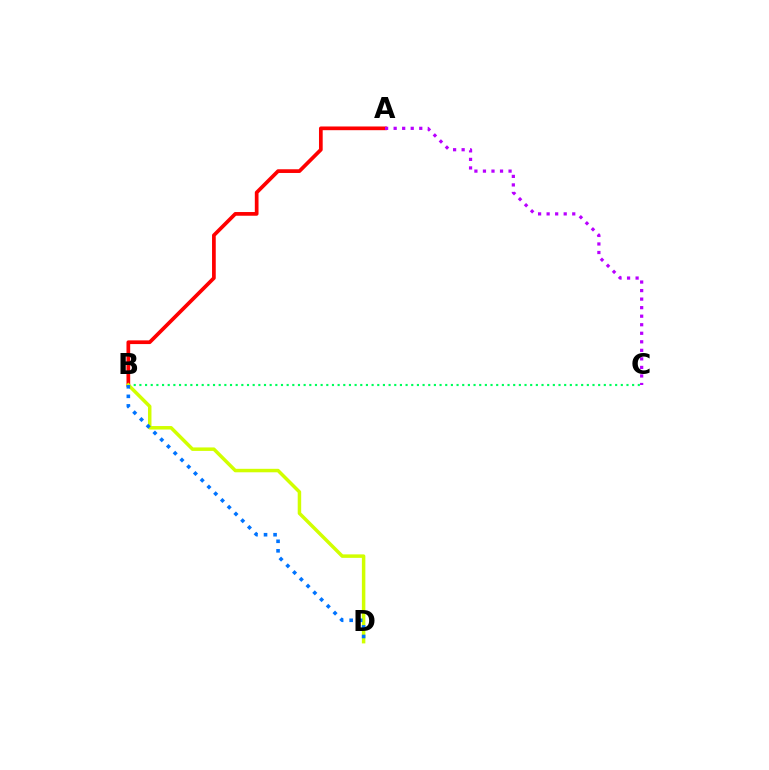{('B', 'C'): [{'color': '#00ff5c', 'line_style': 'dotted', 'thickness': 1.54}], ('A', 'B'): [{'color': '#ff0000', 'line_style': 'solid', 'thickness': 2.67}], ('A', 'C'): [{'color': '#b900ff', 'line_style': 'dotted', 'thickness': 2.32}], ('B', 'D'): [{'color': '#d1ff00', 'line_style': 'solid', 'thickness': 2.51}, {'color': '#0074ff', 'line_style': 'dotted', 'thickness': 2.59}]}